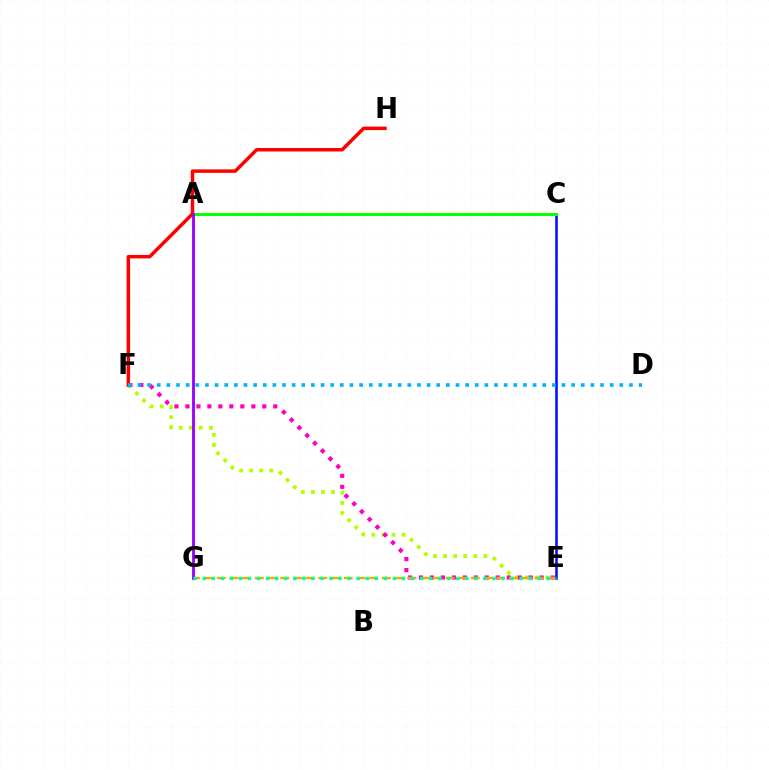{('E', 'F'): [{'color': '#b3ff00', 'line_style': 'dotted', 'thickness': 2.74}, {'color': '#ff00bd', 'line_style': 'dotted', 'thickness': 2.98}], ('E', 'G'): [{'color': '#ffa500', 'line_style': 'dashed', 'thickness': 1.73}, {'color': '#00ff9d', 'line_style': 'dotted', 'thickness': 2.46}], ('C', 'E'): [{'color': '#0010ff', 'line_style': 'solid', 'thickness': 1.85}], ('A', 'C'): [{'color': '#08ff00', 'line_style': 'solid', 'thickness': 2.16}], ('F', 'H'): [{'color': '#ff0000', 'line_style': 'solid', 'thickness': 2.51}], ('A', 'G'): [{'color': '#9b00ff', 'line_style': 'solid', 'thickness': 2.05}], ('D', 'F'): [{'color': '#00b5ff', 'line_style': 'dotted', 'thickness': 2.62}]}